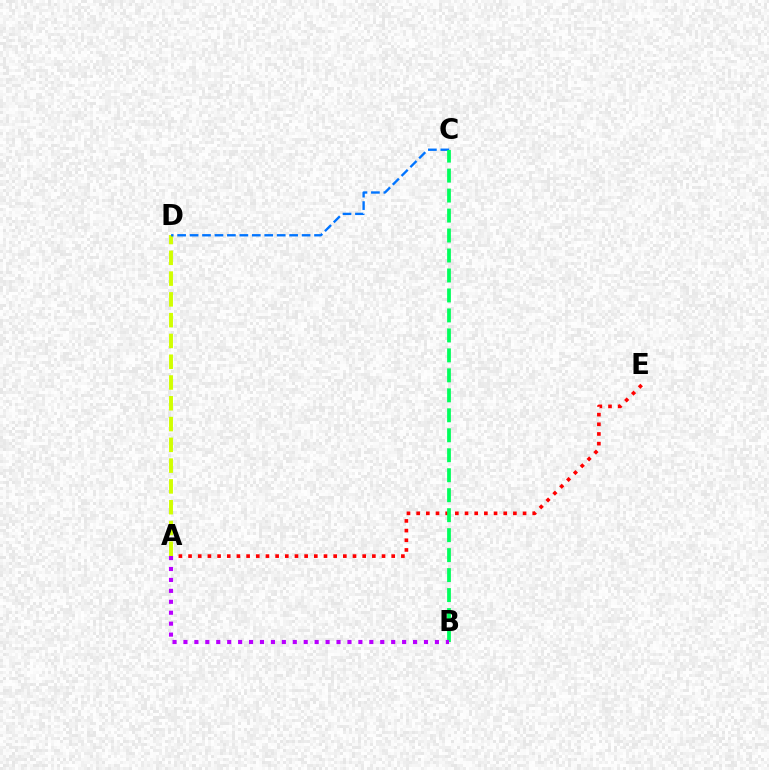{('A', 'E'): [{'color': '#ff0000', 'line_style': 'dotted', 'thickness': 2.63}], ('A', 'D'): [{'color': '#d1ff00', 'line_style': 'dashed', 'thickness': 2.82}], ('C', 'D'): [{'color': '#0074ff', 'line_style': 'dashed', 'thickness': 1.69}], ('B', 'C'): [{'color': '#00ff5c', 'line_style': 'dashed', 'thickness': 2.71}], ('A', 'B'): [{'color': '#b900ff', 'line_style': 'dotted', 'thickness': 2.97}]}